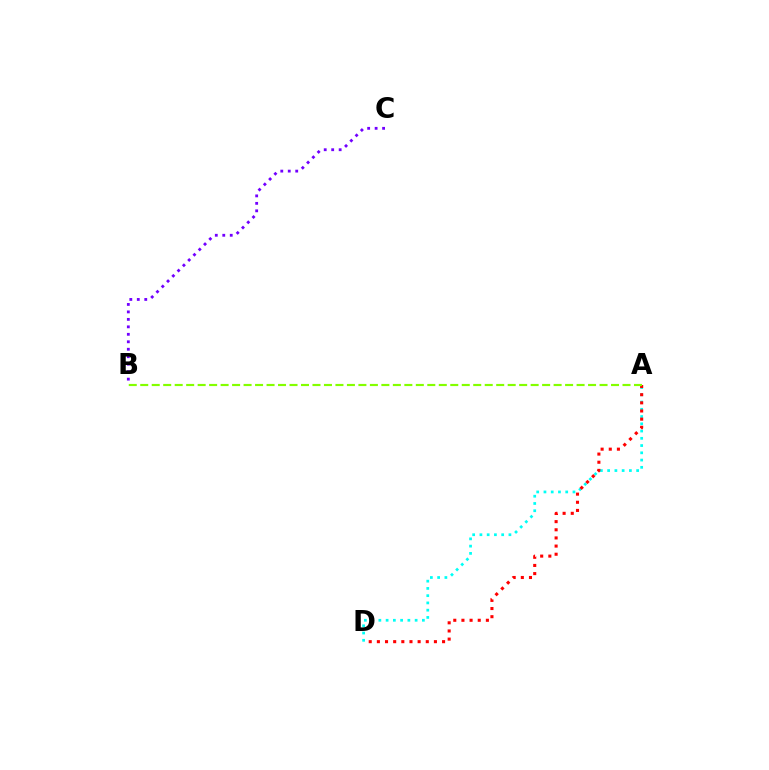{('A', 'D'): [{'color': '#00fff6', 'line_style': 'dotted', 'thickness': 1.97}, {'color': '#ff0000', 'line_style': 'dotted', 'thickness': 2.21}], ('B', 'C'): [{'color': '#7200ff', 'line_style': 'dotted', 'thickness': 2.03}], ('A', 'B'): [{'color': '#84ff00', 'line_style': 'dashed', 'thickness': 1.56}]}